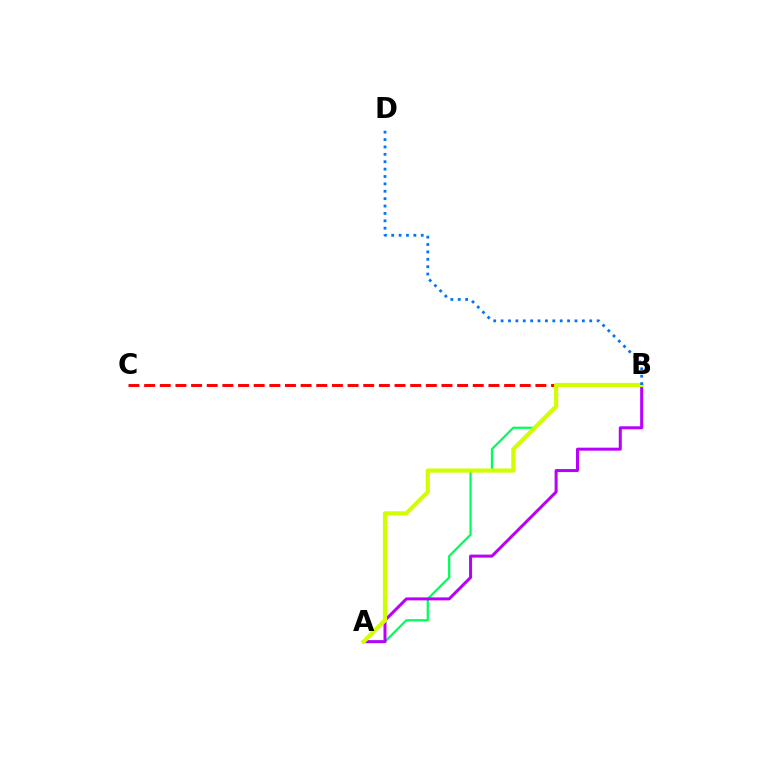{('B', 'C'): [{'color': '#ff0000', 'line_style': 'dashed', 'thickness': 2.13}], ('A', 'B'): [{'color': '#00ff5c', 'line_style': 'solid', 'thickness': 1.63}, {'color': '#b900ff', 'line_style': 'solid', 'thickness': 2.16}, {'color': '#d1ff00', 'line_style': 'solid', 'thickness': 3.0}], ('B', 'D'): [{'color': '#0074ff', 'line_style': 'dotted', 'thickness': 2.01}]}